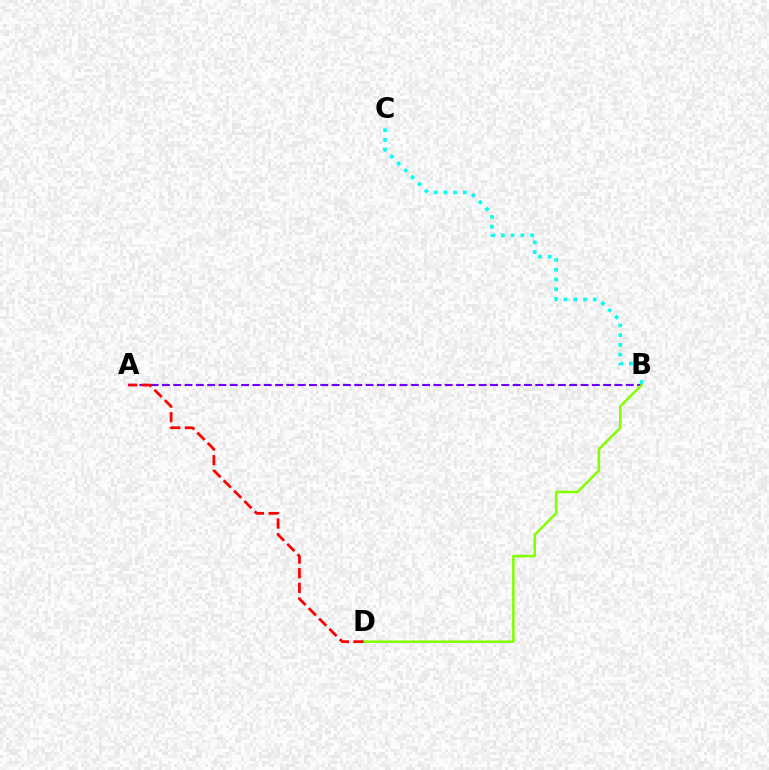{('B', 'C'): [{'color': '#00fff6', 'line_style': 'dotted', 'thickness': 2.65}], ('A', 'B'): [{'color': '#7200ff', 'line_style': 'dashed', 'thickness': 1.54}], ('B', 'D'): [{'color': '#84ff00', 'line_style': 'solid', 'thickness': 1.83}], ('A', 'D'): [{'color': '#ff0000', 'line_style': 'dashed', 'thickness': 1.99}]}